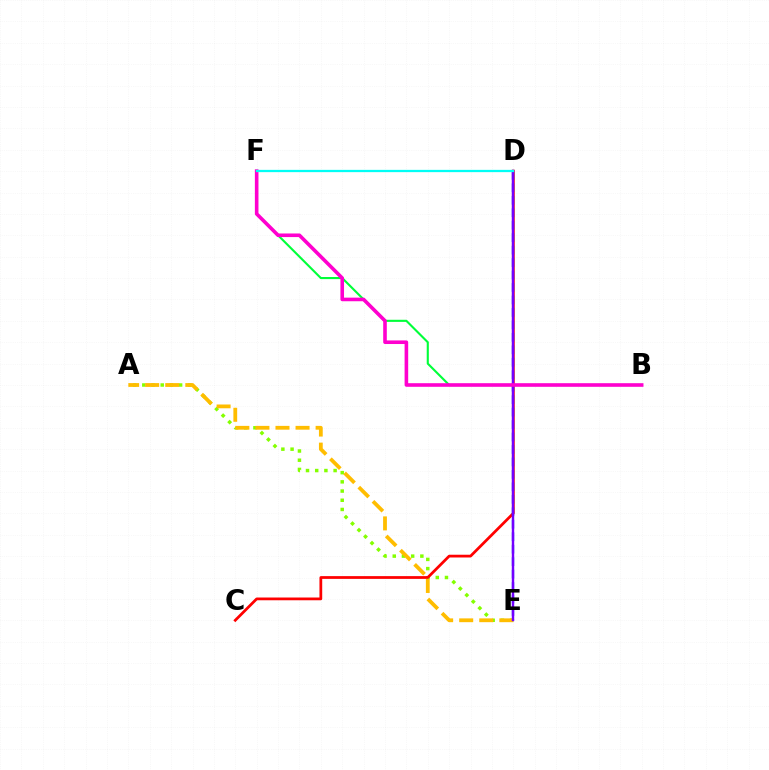{('A', 'E'): [{'color': '#84ff00', 'line_style': 'dotted', 'thickness': 2.5}, {'color': '#ffbd00', 'line_style': 'dashed', 'thickness': 2.73}], ('C', 'D'): [{'color': '#ff0000', 'line_style': 'solid', 'thickness': 1.99}], ('D', 'E'): [{'color': '#004bff', 'line_style': 'dashed', 'thickness': 1.69}, {'color': '#7200ff', 'line_style': 'solid', 'thickness': 1.75}], ('B', 'F'): [{'color': '#00ff39', 'line_style': 'solid', 'thickness': 1.52}, {'color': '#ff00cf', 'line_style': 'solid', 'thickness': 2.59}], ('D', 'F'): [{'color': '#00fff6', 'line_style': 'solid', 'thickness': 1.64}]}